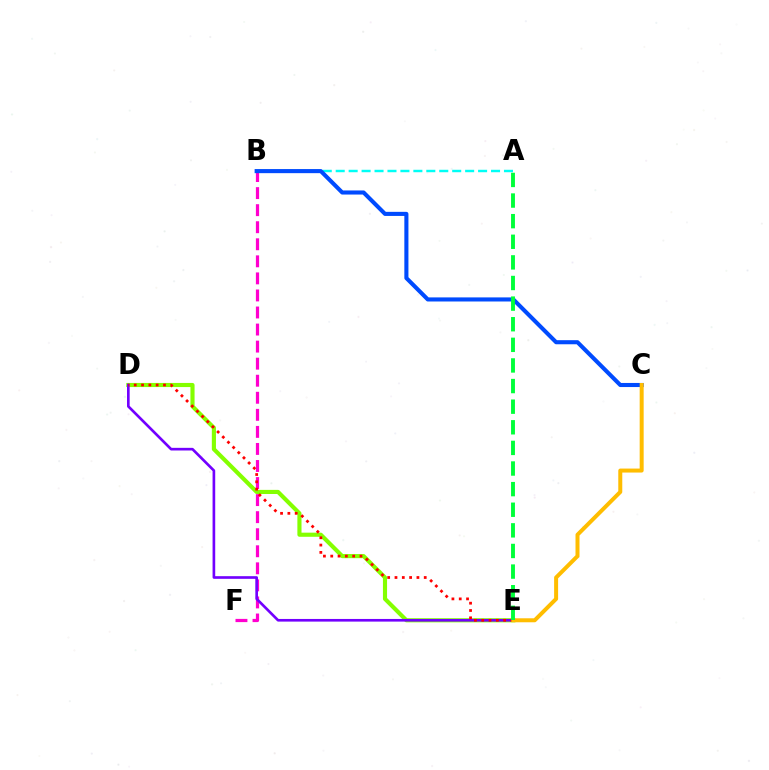{('B', 'F'): [{'color': '#ff00cf', 'line_style': 'dashed', 'thickness': 2.32}], ('D', 'E'): [{'color': '#84ff00', 'line_style': 'solid', 'thickness': 2.97}, {'color': '#7200ff', 'line_style': 'solid', 'thickness': 1.91}, {'color': '#ff0000', 'line_style': 'dotted', 'thickness': 1.99}], ('A', 'B'): [{'color': '#00fff6', 'line_style': 'dashed', 'thickness': 1.76}], ('B', 'C'): [{'color': '#004bff', 'line_style': 'solid', 'thickness': 2.95}], ('C', 'E'): [{'color': '#ffbd00', 'line_style': 'solid', 'thickness': 2.87}], ('A', 'E'): [{'color': '#00ff39', 'line_style': 'dashed', 'thickness': 2.8}]}